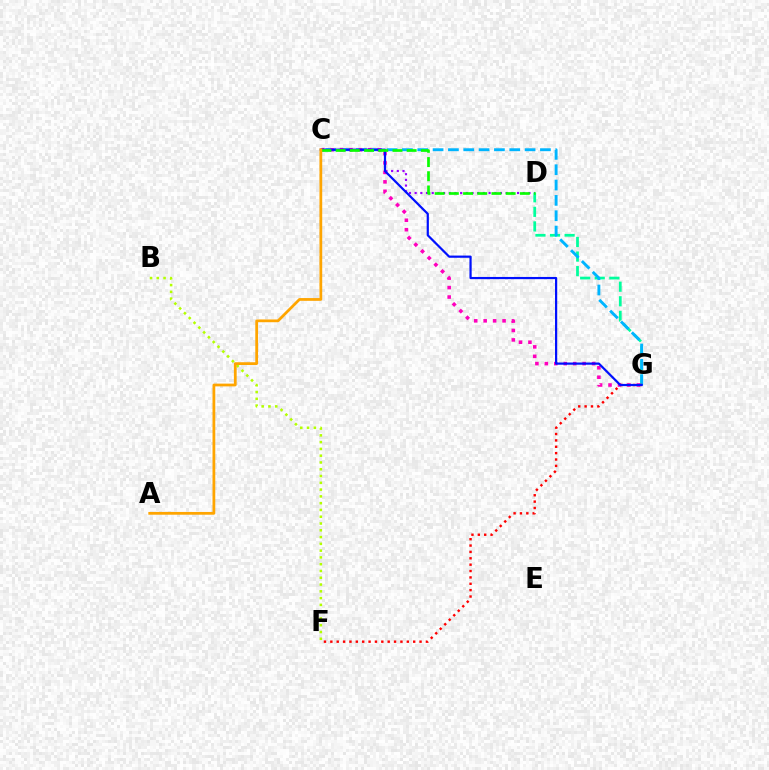{('D', 'G'): [{'color': '#00ff9d', 'line_style': 'dashed', 'thickness': 1.98}], ('B', 'F'): [{'color': '#b3ff00', 'line_style': 'dotted', 'thickness': 1.84}], ('C', 'D'): [{'color': '#9b00ff', 'line_style': 'dotted', 'thickness': 1.55}, {'color': '#08ff00', 'line_style': 'dashed', 'thickness': 1.93}], ('C', 'G'): [{'color': '#00b5ff', 'line_style': 'dashed', 'thickness': 2.08}, {'color': '#ff00bd', 'line_style': 'dotted', 'thickness': 2.57}, {'color': '#0010ff', 'line_style': 'solid', 'thickness': 1.59}], ('F', 'G'): [{'color': '#ff0000', 'line_style': 'dotted', 'thickness': 1.73}], ('A', 'C'): [{'color': '#ffa500', 'line_style': 'solid', 'thickness': 1.99}]}